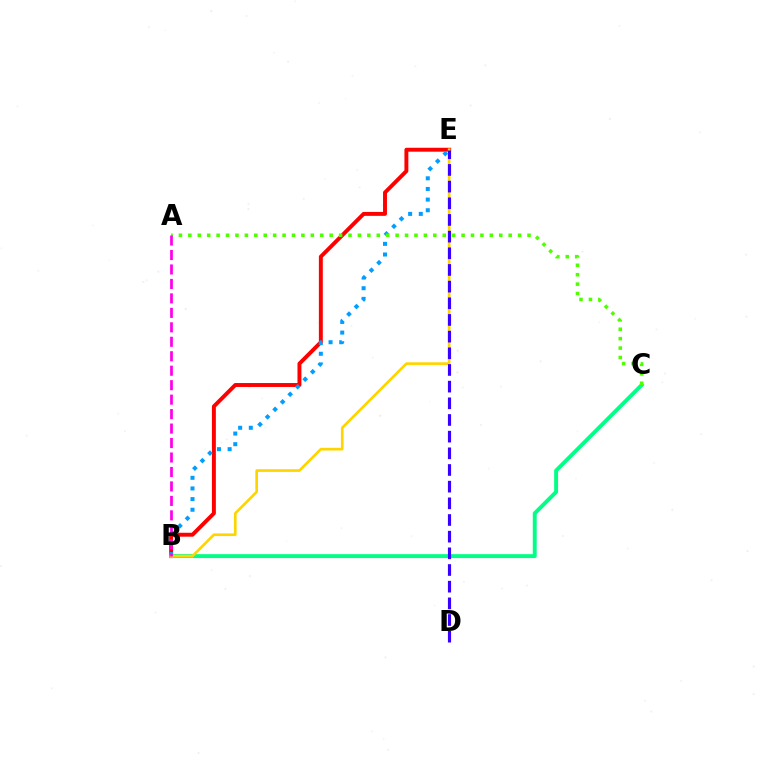{('B', 'E'): [{'color': '#ff0000', 'line_style': 'solid', 'thickness': 2.83}, {'color': '#009eff', 'line_style': 'dotted', 'thickness': 2.89}, {'color': '#ffd500', 'line_style': 'solid', 'thickness': 1.93}], ('B', 'C'): [{'color': '#00ff86', 'line_style': 'solid', 'thickness': 2.82}], ('A', 'C'): [{'color': '#4fff00', 'line_style': 'dotted', 'thickness': 2.56}], ('A', 'B'): [{'color': '#ff00ed', 'line_style': 'dashed', 'thickness': 1.96}], ('D', 'E'): [{'color': '#3700ff', 'line_style': 'dashed', 'thickness': 2.26}]}